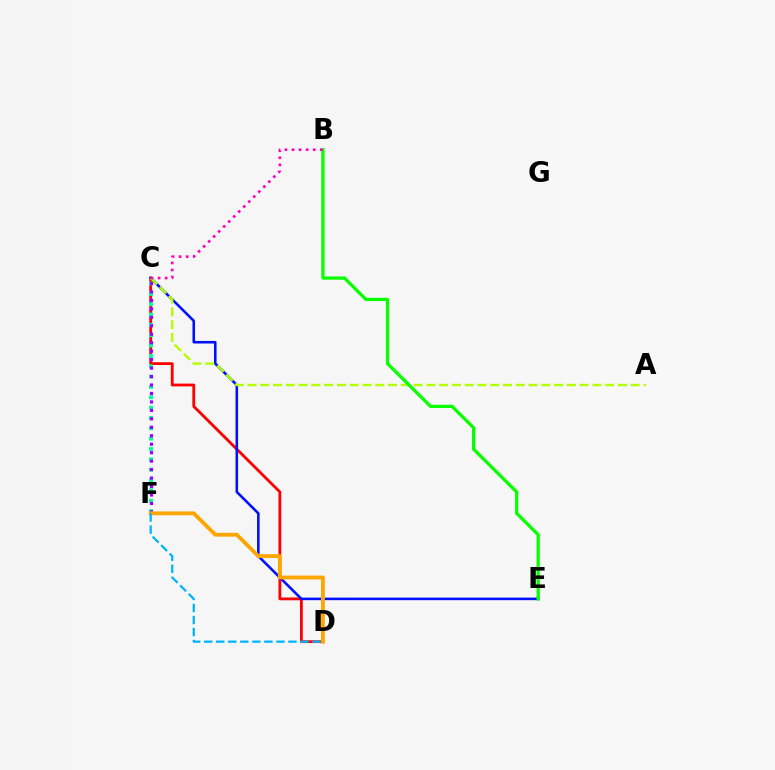{('C', 'D'): [{'color': '#ff0000', 'line_style': 'solid', 'thickness': 2.02}], ('C', 'F'): [{'color': '#00ff9d', 'line_style': 'dotted', 'thickness': 2.81}, {'color': '#9b00ff', 'line_style': 'dotted', 'thickness': 2.3}], ('C', 'E'): [{'color': '#0010ff', 'line_style': 'solid', 'thickness': 1.85}], ('A', 'C'): [{'color': '#b3ff00', 'line_style': 'dashed', 'thickness': 1.74}], ('D', 'F'): [{'color': '#ffa500', 'line_style': 'solid', 'thickness': 2.76}, {'color': '#00b5ff', 'line_style': 'dashed', 'thickness': 1.64}], ('B', 'E'): [{'color': '#08ff00', 'line_style': 'solid', 'thickness': 2.35}], ('B', 'C'): [{'color': '#ff00bd', 'line_style': 'dotted', 'thickness': 1.92}]}